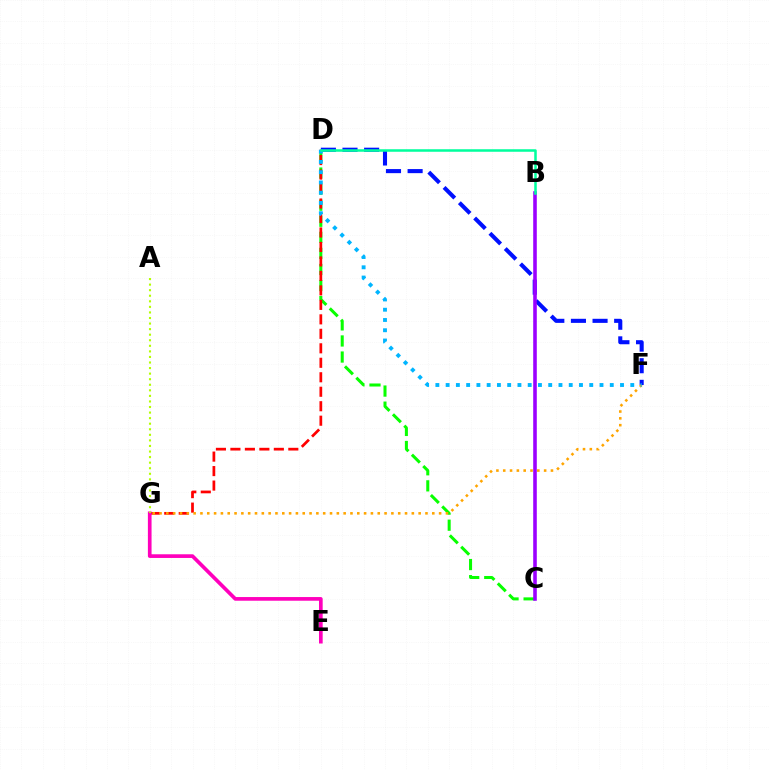{('C', 'D'): [{'color': '#08ff00', 'line_style': 'dashed', 'thickness': 2.18}], ('D', 'F'): [{'color': '#0010ff', 'line_style': 'dashed', 'thickness': 2.94}, {'color': '#00b5ff', 'line_style': 'dotted', 'thickness': 2.79}], ('B', 'C'): [{'color': '#9b00ff', 'line_style': 'solid', 'thickness': 2.58}], ('D', 'G'): [{'color': '#ff0000', 'line_style': 'dashed', 'thickness': 1.97}], ('F', 'G'): [{'color': '#ffa500', 'line_style': 'dotted', 'thickness': 1.85}], ('E', 'G'): [{'color': '#ff00bd', 'line_style': 'solid', 'thickness': 2.65}], ('B', 'D'): [{'color': '#00ff9d', 'line_style': 'solid', 'thickness': 1.82}], ('A', 'G'): [{'color': '#b3ff00', 'line_style': 'dotted', 'thickness': 1.51}]}